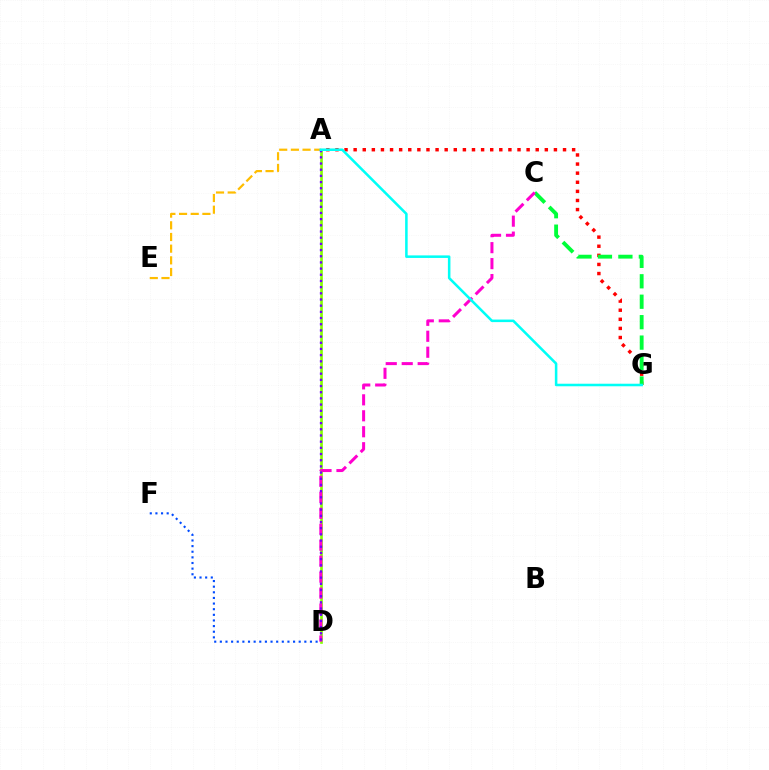{('A', 'G'): [{'color': '#ff0000', 'line_style': 'dotted', 'thickness': 2.47}, {'color': '#00fff6', 'line_style': 'solid', 'thickness': 1.83}], ('D', 'F'): [{'color': '#004bff', 'line_style': 'dotted', 'thickness': 1.53}], ('A', 'E'): [{'color': '#ffbd00', 'line_style': 'dashed', 'thickness': 1.59}], ('A', 'D'): [{'color': '#84ff00', 'line_style': 'solid', 'thickness': 1.92}, {'color': '#7200ff', 'line_style': 'dotted', 'thickness': 1.68}], ('C', 'G'): [{'color': '#00ff39', 'line_style': 'dashed', 'thickness': 2.78}], ('C', 'D'): [{'color': '#ff00cf', 'line_style': 'dashed', 'thickness': 2.17}]}